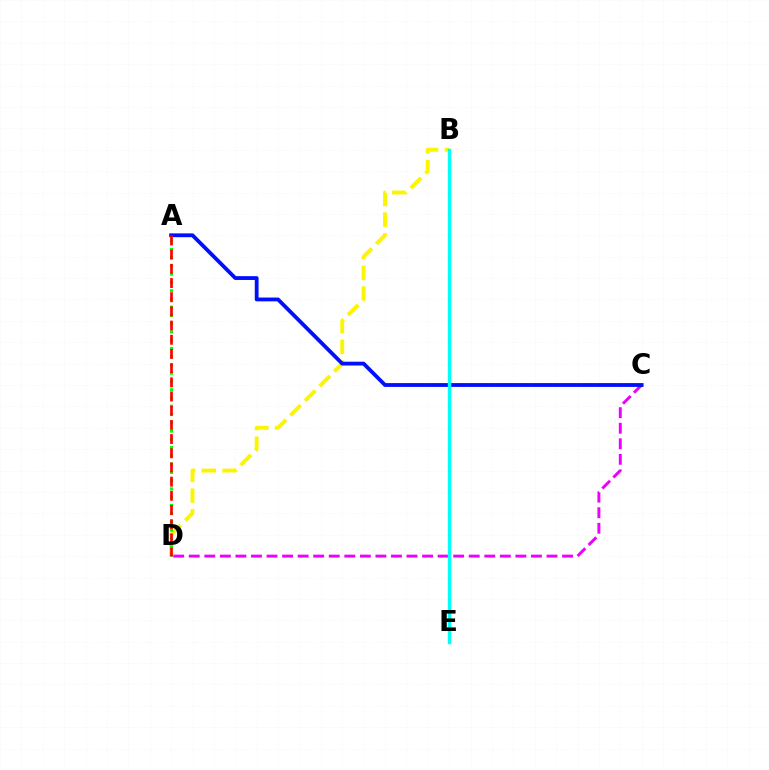{('C', 'D'): [{'color': '#ee00ff', 'line_style': 'dashed', 'thickness': 2.11}], ('B', 'D'): [{'color': '#fcf500', 'line_style': 'dashed', 'thickness': 2.81}], ('A', 'C'): [{'color': '#0010ff', 'line_style': 'solid', 'thickness': 2.75}], ('A', 'D'): [{'color': '#08ff00', 'line_style': 'dotted', 'thickness': 2.24}, {'color': '#ff0000', 'line_style': 'dashed', 'thickness': 1.93}], ('B', 'E'): [{'color': '#00fff6', 'line_style': 'solid', 'thickness': 2.46}]}